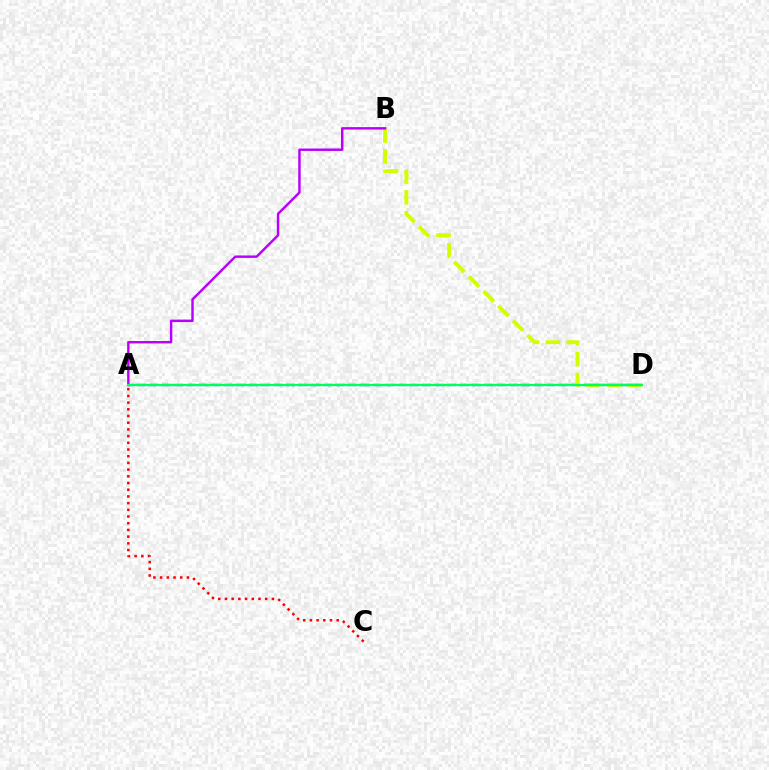{('A', 'D'): [{'color': '#0074ff', 'line_style': 'dashed', 'thickness': 1.68}, {'color': '#00ff5c', 'line_style': 'solid', 'thickness': 1.61}], ('B', 'D'): [{'color': '#d1ff00', 'line_style': 'dashed', 'thickness': 2.82}], ('A', 'C'): [{'color': '#ff0000', 'line_style': 'dotted', 'thickness': 1.82}], ('A', 'B'): [{'color': '#b900ff', 'line_style': 'solid', 'thickness': 1.75}]}